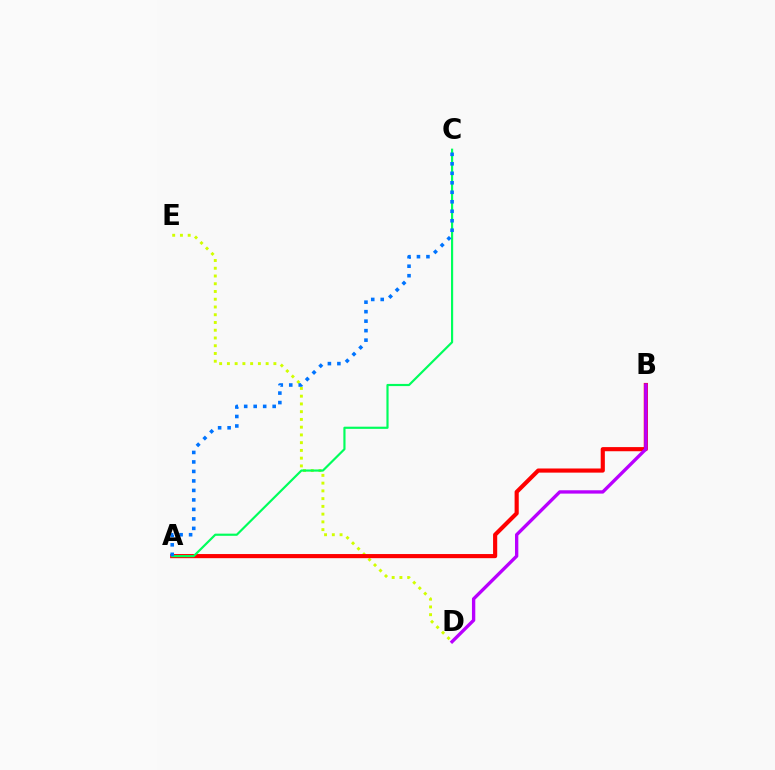{('D', 'E'): [{'color': '#d1ff00', 'line_style': 'dotted', 'thickness': 2.11}], ('A', 'B'): [{'color': '#ff0000', 'line_style': 'solid', 'thickness': 2.98}], ('A', 'C'): [{'color': '#00ff5c', 'line_style': 'solid', 'thickness': 1.56}, {'color': '#0074ff', 'line_style': 'dotted', 'thickness': 2.58}], ('B', 'D'): [{'color': '#b900ff', 'line_style': 'solid', 'thickness': 2.41}]}